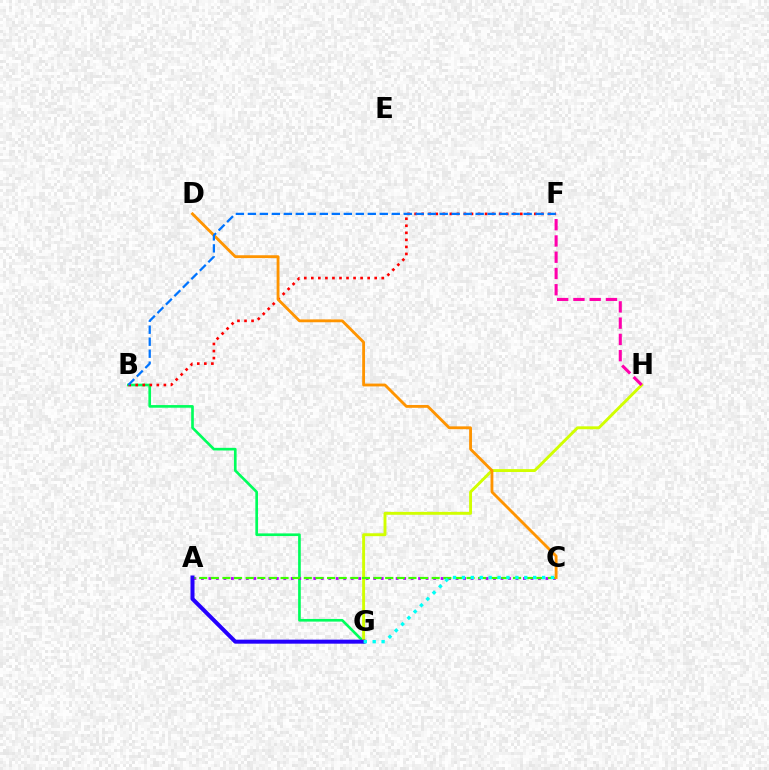{('B', 'G'): [{'color': '#00ff5c', 'line_style': 'solid', 'thickness': 1.91}], ('A', 'C'): [{'color': '#b900ff', 'line_style': 'dotted', 'thickness': 2.03}, {'color': '#3dff00', 'line_style': 'dashed', 'thickness': 1.58}], ('G', 'H'): [{'color': '#d1ff00', 'line_style': 'solid', 'thickness': 2.09}], ('F', 'H'): [{'color': '#ff00ac', 'line_style': 'dashed', 'thickness': 2.21}], ('B', 'F'): [{'color': '#ff0000', 'line_style': 'dotted', 'thickness': 1.91}, {'color': '#0074ff', 'line_style': 'dashed', 'thickness': 1.63}], ('C', 'D'): [{'color': '#ff9400', 'line_style': 'solid', 'thickness': 2.05}], ('A', 'G'): [{'color': '#2500ff', 'line_style': 'solid', 'thickness': 2.89}], ('C', 'G'): [{'color': '#00fff6', 'line_style': 'dotted', 'thickness': 2.42}]}